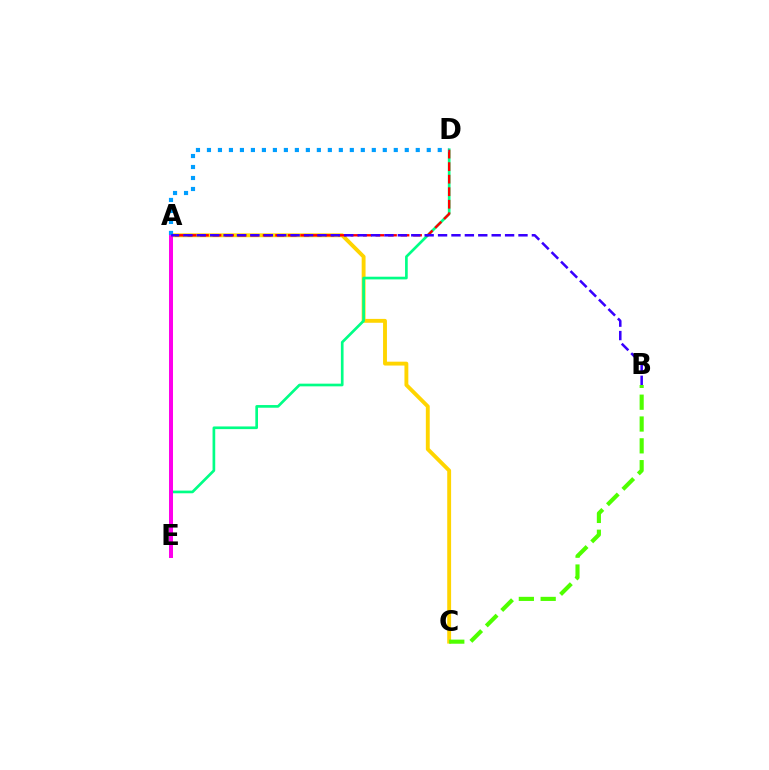{('A', 'C'): [{'color': '#ffd500', 'line_style': 'solid', 'thickness': 2.79}], ('D', 'E'): [{'color': '#00ff86', 'line_style': 'solid', 'thickness': 1.93}], ('A', 'D'): [{'color': '#ff0000', 'line_style': 'dashed', 'thickness': 1.7}, {'color': '#009eff', 'line_style': 'dotted', 'thickness': 2.99}], ('A', 'E'): [{'color': '#ff00ed', 'line_style': 'solid', 'thickness': 2.87}], ('A', 'B'): [{'color': '#3700ff', 'line_style': 'dashed', 'thickness': 1.82}], ('B', 'C'): [{'color': '#4fff00', 'line_style': 'dashed', 'thickness': 2.96}]}